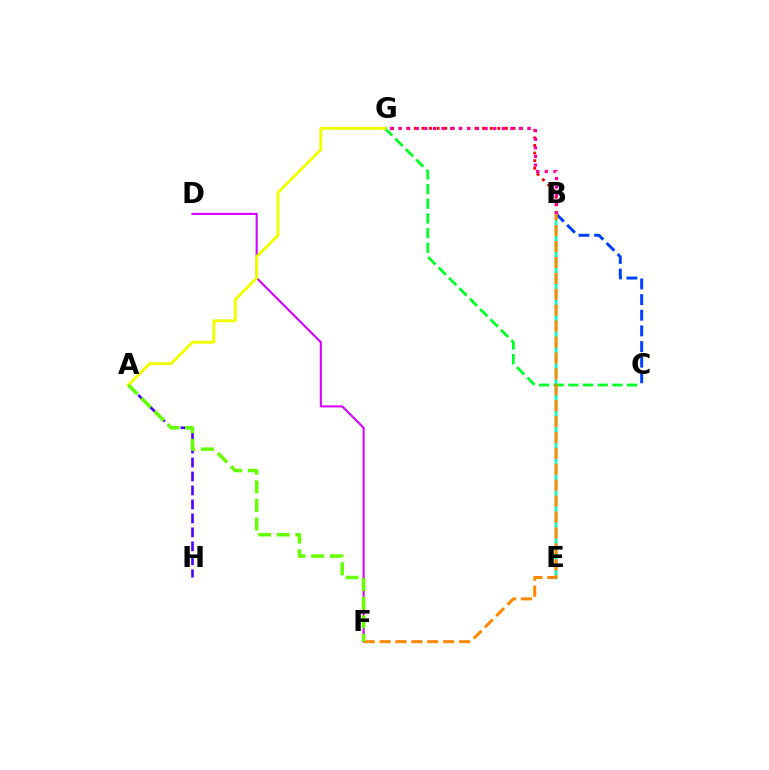{('D', 'F'): [{'color': '#d600ff', 'line_style': 'solid', 'thickness': 1.5}], ('B', 'C'): [{'color': '#003fff', 'line_style': 'dashed', 'thickness': 2.12}], ('A', 'H'): [{'color': '#4f00ff', 'line_style': 'dashed', 'thickness': 1.9}], ('B', 'E'): [{'color': '#00c7ff', 'line_style': 'solid', 'thickness': 1.58}, {'color': '#00ffaf', 'line_style': 'solid', 'thickness': 1.79}], ('B', 'G'): [{'color': '#ff0000', 'line_style': 'dotted', 'thickness': 2.06}, {'color': '#ff00a0', 'line_style': 'dotted', 'thickness': 2.34}], ('C', 'G'): [{'color': '#00ff27', 'line_style': 'dashed', 'thickness': 1.99}], ('B', 'F'): [{'color': '#ff8800', 'line_style': 'dashed', 'thickness': 2.16}], ('A', 'G'): [{'color': '#eeff00', 'line_style': 'solid', 'thickness': 2.1}], ('A', 'F'): [{'color': '#66ff00', 'line_style': 'dashed', 'thickness': 2.53}]}